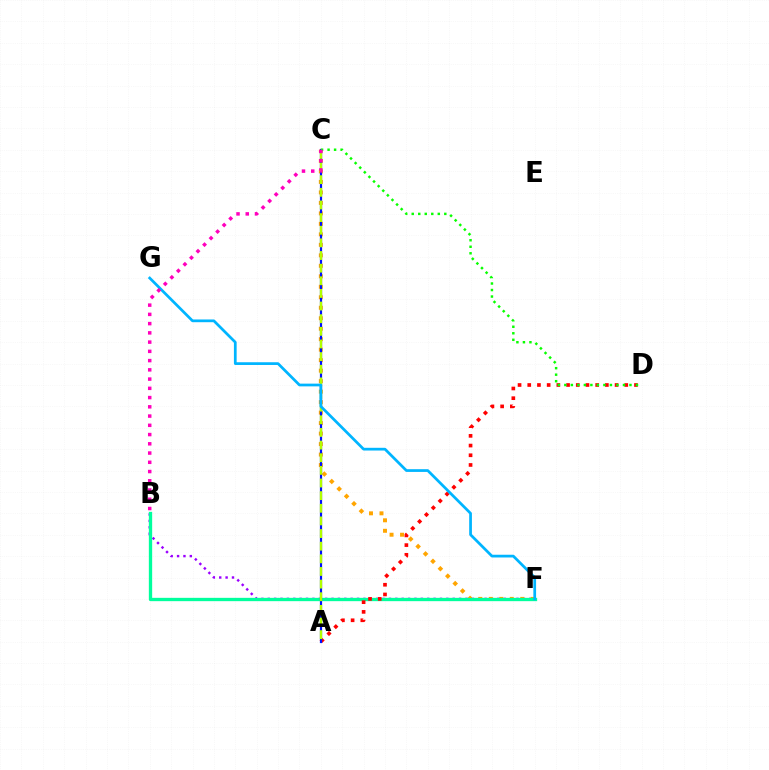{('B', 'F'): [{'color': '#9b00ff', 'line_style': 'dotted', 'thickness': 1.73}, {'color': '#00ff9d', 'line_style': 'solid', 'thickness': 2.39}], ('C', 'F'): [{'color': '#ffa500', 'line_style': 'dotted', 'thickness': 2.85}], ('A', 'D'): [{'color': '#ff0000', 'line_style': 'dotted', 'thickness': 2.64}], ('A', 'C'): [{'color': '#0010ff', 'line_style': 'solid', 'thickness': 1.58}, {'color': '#b3ff00', 'line_style': 'dashed', 'thickness': 1.72}], ('C', 'D'): [{'color': '#08ff00', 'line_style': 'dotted', 'thickness': 1.77}], ('F', 'G'): [{'color': '#00b5ff', 'line_style': 'solid', 'thickness': 1.97}], ('B', 'C'): [{'color': '#ff00bd', 'line_style': 'dotted', 'thickness': 2.51}]}